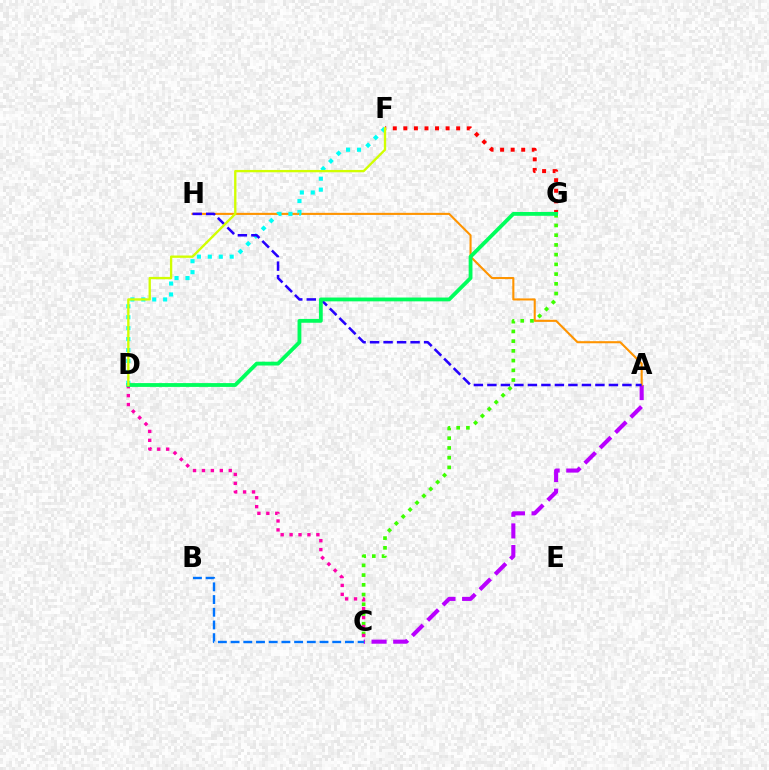{('A', 'C'): [{'color': '#b900ff', 'line_style': 'dashed', 'thickness': 2.94}], ('A', 'H'): [{'color': '#ff9400', 'line_style': 'solid', 'thickness': 1.51}, {'color': '#2500ff', 'line_style': 'dashed', 'thickness': 1.83}], ('D', 'F'): [{'color': '#00fff6', 'line_style': 'dotted', 'thickness': 2.97}, {'color': '#d1ff00', 'line_style': 'solid', 'thickness': 1.68}], ('C', 'G'): [{'color': '#3dff00', 'line_style': 'dotted', 'thickness': 2.64}], ('B', 'C'): [{'color': '#0074ff', 'line_style': 'dashed', 'thickness': 1.73}], ('F', 'G'): [{'color': '#ff0000', 'line_style': 'dotted', 'thickness': 2.87}], ('C', 'D'): [{'color': '#ff00ac', 'line_style': 'dotted', 'thickness': 2.43}], ('D', 'G'): [{'color': '#00ff5c', 'line_style': 'solid', 'thickness': 2.75}]}